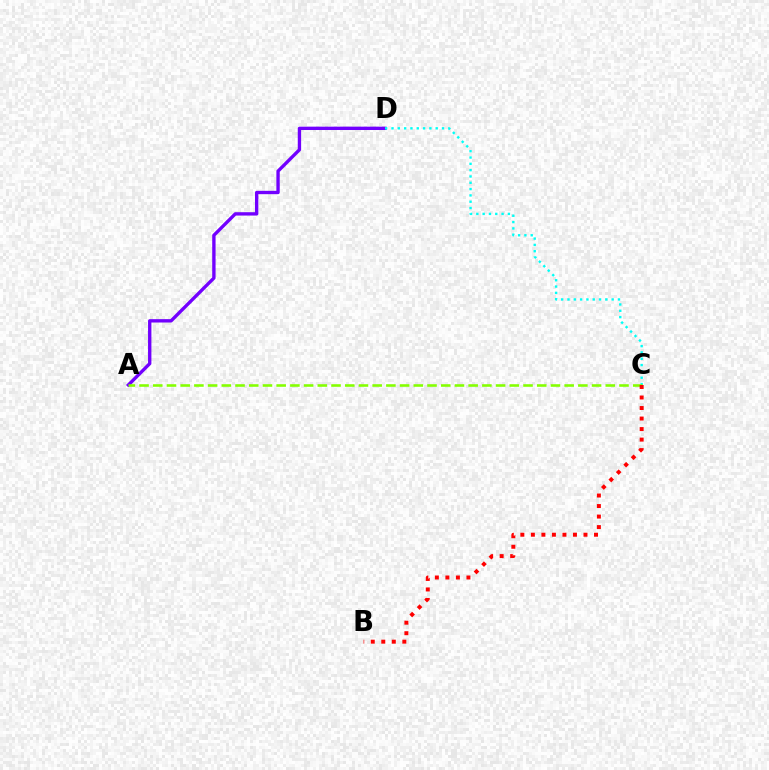{('A', 'D'): [{'color': '#7200ff', 'line_style': 'solid', 'thickness': 2.42}], ('C', 'D'): [{'color': '#00fff6', 'line_style': 'dotted', 'thickness': 1.72}], ('A', 'C'): [{'color': '#84ff00', 'line_style': 'dashed', 'thickness': 1.86}], ('B', 'C'): [{'color': '#ff0000', 'line_style': 'dotted', 'thickness': 2.86}]}